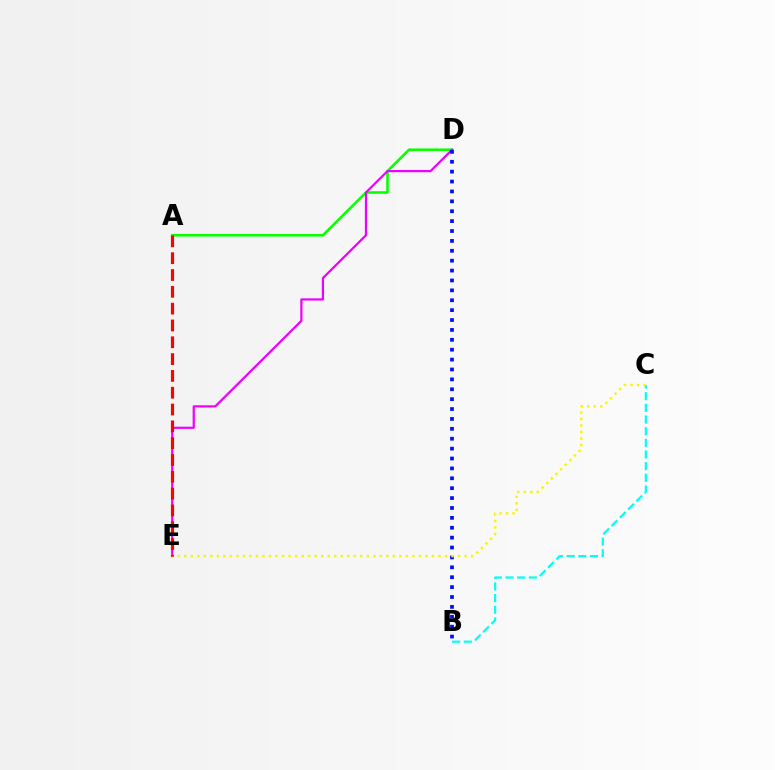{('A', 'D'): [{'color': '#08ff00', 'line_style': 'solid', 'thickness': 1.83}], ('D', 'E'): [{'color': '#ee00ff', 'line_style': 'solid', 'thickness': 1.59}], ('B', 'D'): [{'color': '#0010ff', 'line_style': 'dotted', 'thickness': 2.69}], ('B', 'C'): [{'color': '#00fff6', 'line_style': 'dashed', 'thickness': 1.58}], ('C', 'E'): [{'color': '#fcf500', 'line_style': 'dotted', 'thickness': 1.77}], ('A', 'E'): [{'color': '#ff0000', 'line_style': 'dashed', 'thickness': 2.28}]}